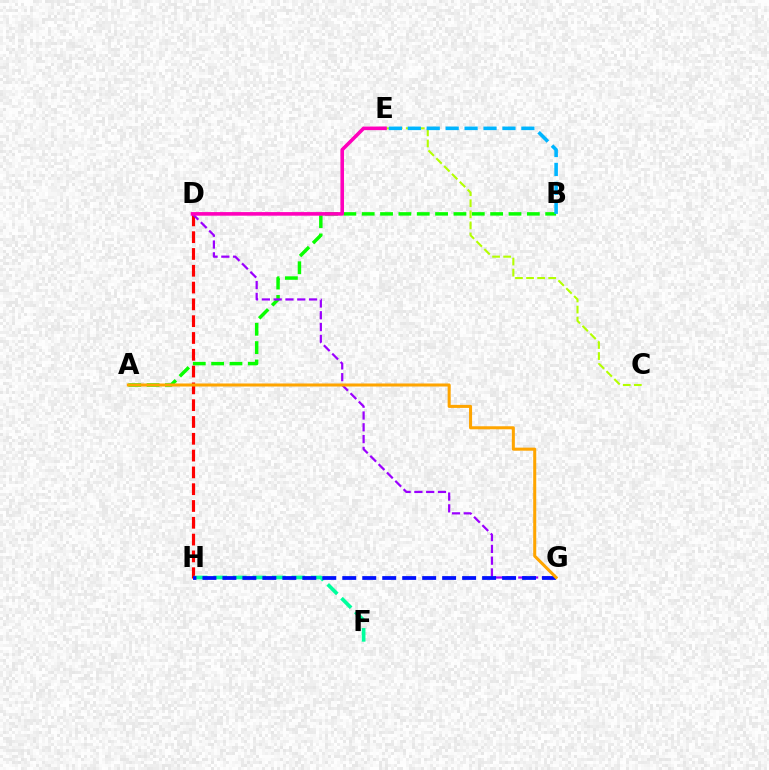{('A', 'B'): [{'color': '#08ff00', 'line_style': 'dashed', 'thickness': 2.49}], ('C', 'E'): [{'color': '#b3ff00', 'line_style': 'dashed', 'thickness': 1.5}], ('B', 'E'): [{'color': '#00b5ff', 'line_style': 'dashed', 'thickness': 2.57}], ('D', 'H'): [{'color': '#ff0000', 'line_style': 'dashed', 'thickness': 2.28}], ('D', 'G'): [{'color': '#9b00ff', 'line_style': 'dashed', 'thickness': 1.6}], ('D', 'E'): [{'color': '#ff00bd', 'line_style': 'solid', 'thickness': 2.59}], ('F', 'H'): [{'color': '#00ff9d', 'line_style': 'dashed', 'thickness': 2.65}], ('G', 'H'): [{'color': '#0010ff', 'line_style': 'dashed', 'thickness': 2.71}], ('A', 'G'): [{'color': '#ffa500', 'line_style': 'solid', 'thickness': 2.19}]}